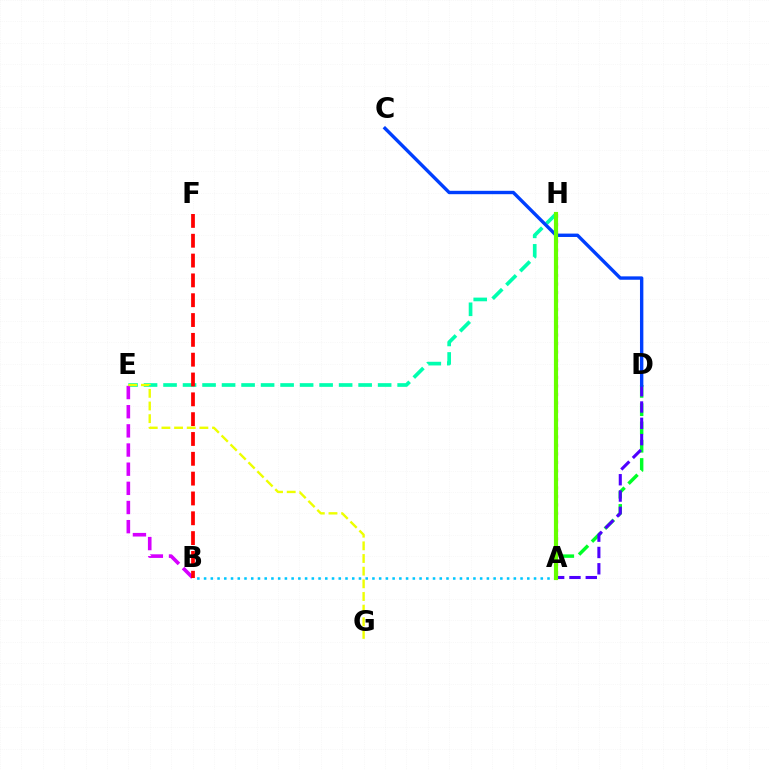{('E', 'H'): [{'color': '#00ffaf', 'line_style': 'dashed', 'thickness': 2.65}], ('B', 'E'): [{'color': '#d600ff', 'line_style': 'dashed', 'thickness': 2.6}], ('A', 'D'): [{'color': '#00ff27', 'line_style': 'dashed', 'thickness': 2.48}, {'color': '#4f00ff', 'line_style': 'dashed', 'thickness': 2.22}], ('A', 'H'): [{'color': '#ff8800', 'line_style': 'dashed', 'thickness': 2.05}, {'color': '#ff00a0', 'line_style': 'dotted', 'thickness': 2.31}, {'color': '#66ff00', 'line_style': 'solid', 'thickness': 2.99}], ('A', 'B'): [{'color': '#00c7ff', 'line_style': 'dotted', 'thickness': 1.83}], ('C', 'D'): [{'color': '#003fff', 'line_style': 'solid', 'thickness': 2.44}], ('B', 'F'): [{'color': '#ff0000', 'line_style': 'dashed', 'thickness': 2.69}], ('E', 'G'): [{'color': '#eeff00', 'line_style': 'dashed', 'thickness': 1.72}]}